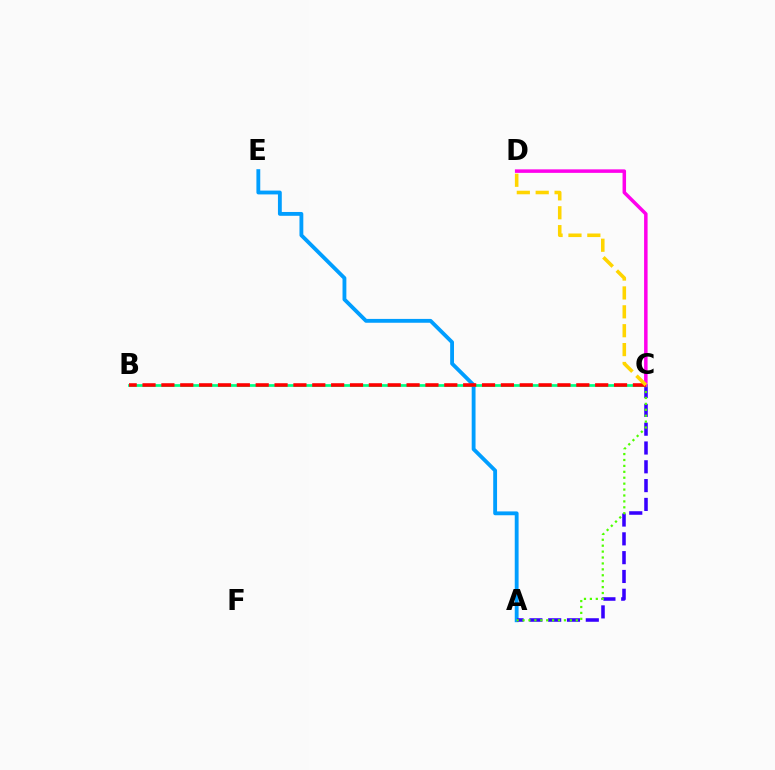{('A', 'E'): [{'color': '#009eff', 'line_style': 'solid', 'thickness': 2.76}], ('A', 'C'): [{'color': '#3700ff', 'line_style': 'dashed', 'thickness': 2.56}, {'color': '#4fff00', 'line_style': 'dotted', 'thickness': 1.61}], ('B', 'C'): [{'color': '#00ff86', 'line_style': 'solid', 'thickness': 1.96}, {'color': '#ff0000', 'line_style': 'dashed', 'thickness': 2.56}], ('C', 'D'): [{'color': '#ff00ed', 'line_style': 'solid', 'thickness': 2.52}, {'color': '#ffd500', 'line_style': 'dashed', 'thickness': 2.57}]}